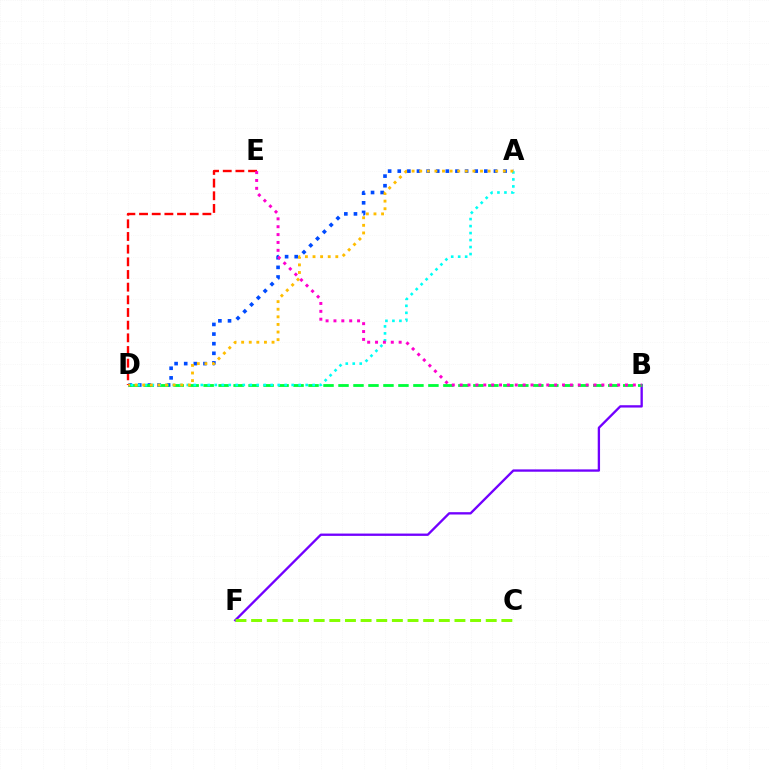{('B', 'F'): [{'color': '#7200ff', 'line_style': 'solid', 'thickness': 1.68}], ('A', 'D'): [{'color': '#004bff', 'line_style': 'dotted', 'thickness': 2.61}, {'color': '#00fff6', 'line_style': 'dotted', 'thickness': 1.9}, {'color': '#ffbd00', 'line_style': 'dotted', 'thickness': 2.06}], ('C', 'F'): [{'color': '#84ff00', 'line_style': 'dashed', 'thickness': 2.12}], ('B', 'D'): [{'color': '#00ff39', 'line_style': 'dashed', 'thickness': 2.04}], ('D', 'E'): [{'color': '#ff0000', 'line_style': 'dashed', 'thickness': 1.72}], ('B', 'E'): [{'color': '#ff00cf', 'line_style': 'dotted', 'thickness': 2.14}]}